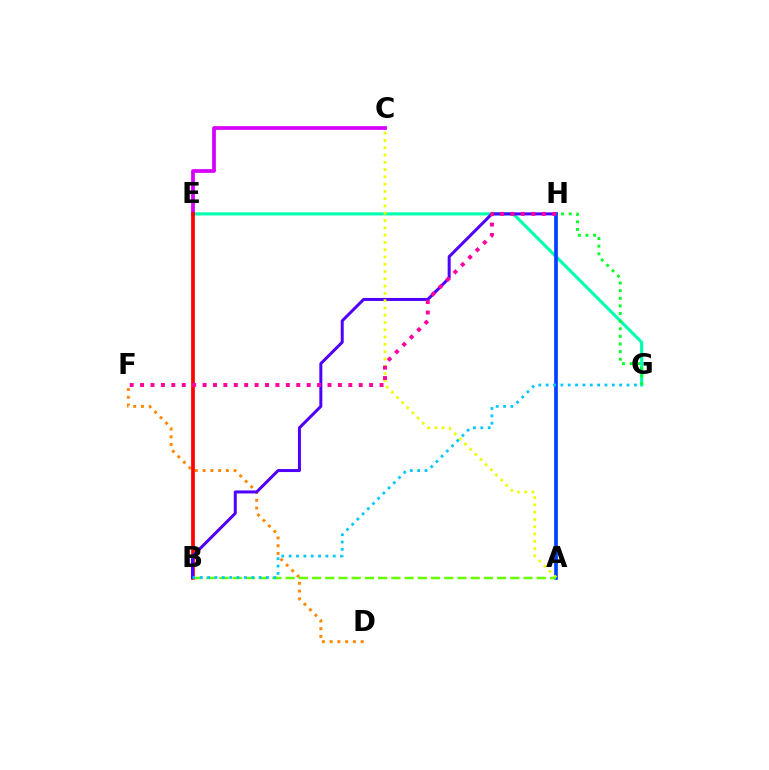{('E', 'G'): [{'color': '#00ffaf', 'line_style': 'solid', 'thickness': 2.24}], ('C', 'E'): [{'color': '#d600ff', 'line_style': 'solid', 'thickness': 2.7}], ('D', 'F'): [{'color': '#ff8800', 'line_style': 'dotted', 'thickness': 2.11}], ('B', 'E'): [{'color': '#ff0000', 'line_style': 'solid', 'thickness': 2.67}], ('B', 'H'): [{'color': '#4f00ff', 'line_style': 'solid', 'thickness': 2.16}], ('A', 'H'): [{'color': '#003fff', 'line_style': 'solid', 'thickness': 2.65}], ('A', 'C'): [{'color': '#eeff00', 'line_style': 'dotted', 'thickness': 1.98}], ('G', 'H'): [{'color': '#00ff27', 'line_style': 'dotted', 'thickness': 2.07}], ('A', 'B'): [{'color': '#66ff00', 'line_style': 'dashed', 'thickness': 1.8}], ('F', 'H'): [{'color': '#ff00a0', 'line_style': 'dotted', 'thickness': 2.83}], ('B', 'G'): [{'color': '#00c7ff', 'line_style': 'dotted', 'thickness': 2.0}]}